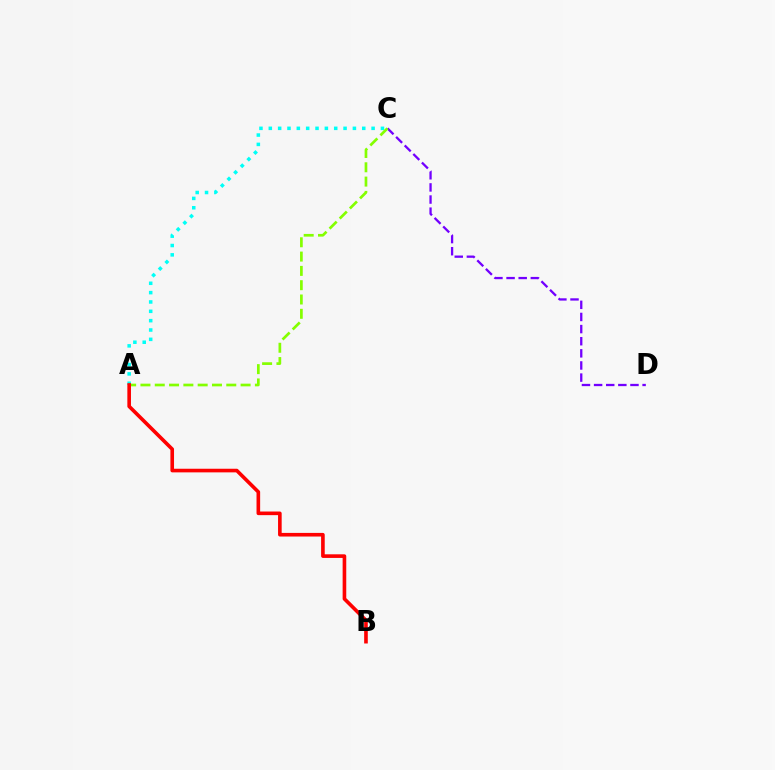{('C', 'D'): [{'color': '#7200ff', 'line_style': 'dashed', 'thickness': 1.65}], ('A', 'C'): [{'color': '#00fff6', 'line_style': 'dotted', 'thickness': 2.54}, {'color': '#84ff00', 'line_style': 'dashed', 'thickness': 1.94}], ('A', 'B'): [{'color': '#ff0000', 'line_style': 'solid', 'thickness': 2.61}]}